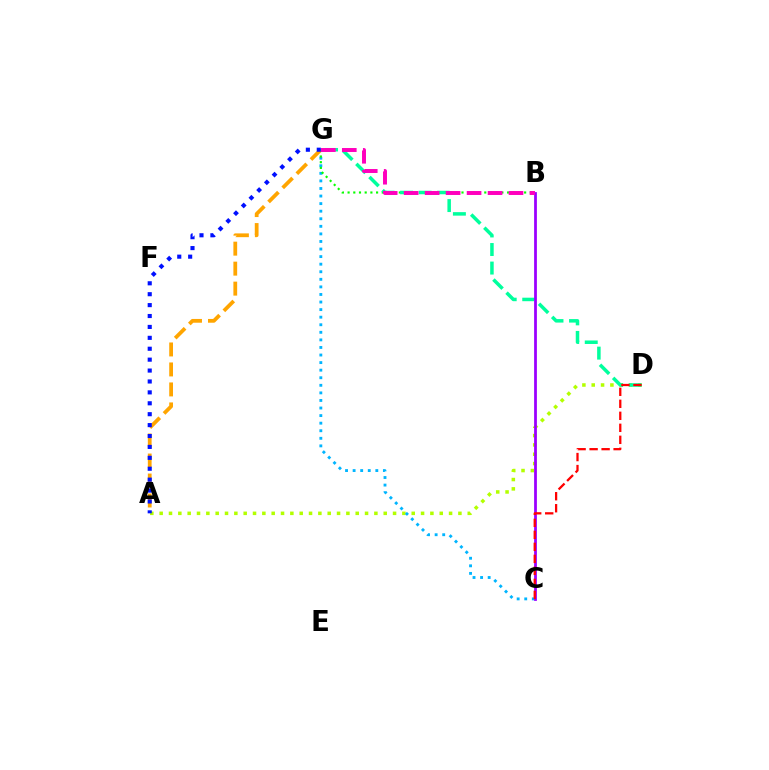{('A', 'D'): [{'color': '#b3ff00', 'line_style': 'dotted', 'thickness': 2.54}], ('C', 'G'): [{'color': '#00b5ff', 'line_style': 'dotted', 'thickness': 2.06}], ('B', 'G'): [{'color': '#08ff00', 'line_style': 'dotted', 'thickness': 1.55}, {'color': '#ff00bd', 'line_style': 'dashed', 'thickness': 2.85}], ('D', 'G'): [{'color': '#00ff9d', 'line_style': 'dashed', 'thickness': 2.52}], ('A', 'G'): [{'color': '#ffa500', 'line_style': 'dashed', 'thickness': 2.72}, {'color': '#0010ff', 'line_style': 'dotted', 'thickness': 2.96}], ('B', 'C'): [{'color': '#9b00ff', 'line_style': 'solid', 'thickness': 1.99}], ('C', 'D'): [{'color': '#ff0000', 'line_style': 'dashed', 'thickness': 1.63}]}